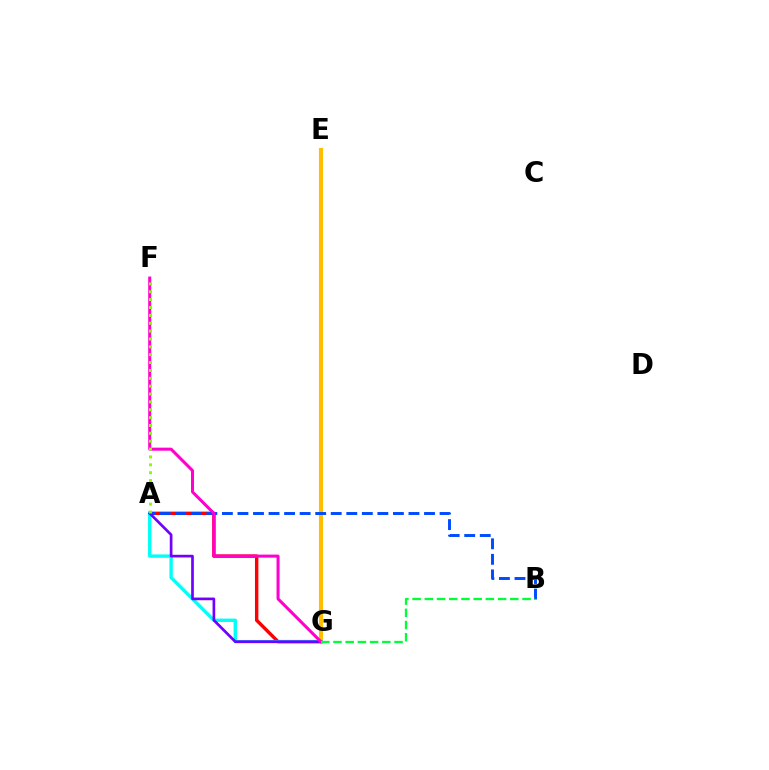{('A', 'G'): [{'color': '#ff0000', 'line_style': 'solid', 'thickness': 2.46}, {'color': '#00fff6', 'line_style': 'solid', 'thickness': 2.43}, {'color': '#7200ff', 'line_style': 'solid', 'thickness': 1.94}], ('E', 'G'): [{'color': '#ffbd00', 'line_style': 'solid', 'thickness': 2.95}], ('A', 'B'): [{'color': '#004bff', 'line_style': 'dashed', 'thickness': 2.11}], ('F', 'G'): [{'color': '#ff00cf', 'line_style': 'solid', 'thickness': 2.18}], ('A', 'F'): [{'color': '#84ff00', 'line_style': 'dotted', 'thickness': 2.14}], ('B', 'G'): [{'color': '#00ff39', 'line_style': 'dashed', 'thickness': 1.66}]}